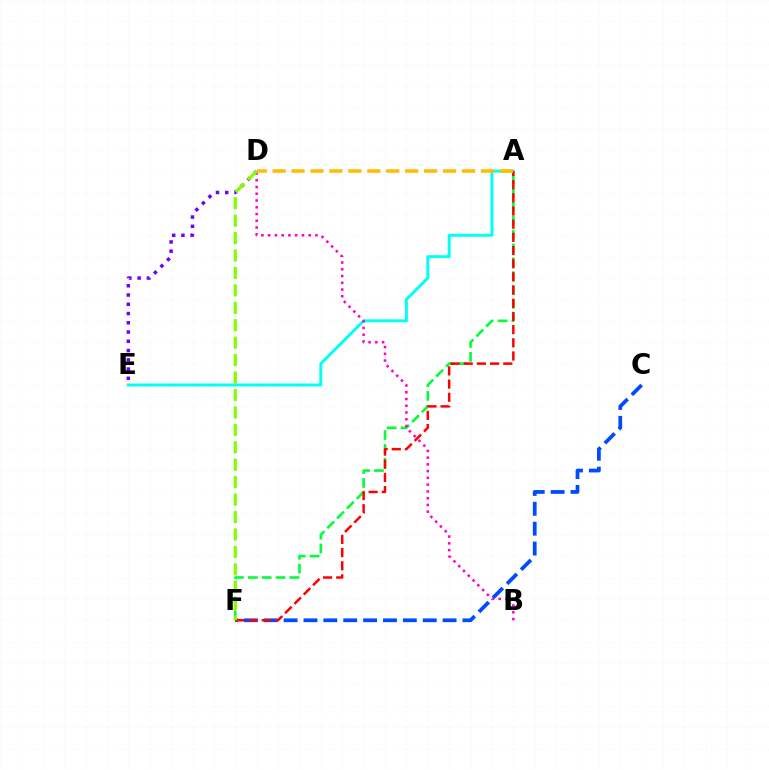{('D', 'E'): [{'color': '#7200ff', 'line_style': 'dotted', 'thickness': 2.52}], ('A', 'F'): [{'color': '#00ff39', 'line_style': 'dashed', 'thickness': 1.88}, {'color': '#ff0000', 'line_style': 'dashed', 'thickness': 1.79}], ('A', 'E'): [{'color': '#00fff6', 'line_style': 'solid', 'thickness': 2.13}], ('C', 'F'): [{'color': '#004bff', 'line_style': 'dashed', 'thickness': 2.7}], ('B', 'D'): [{'color': '#ff00cf', 'line_style': 'dotted', 'thickness': 1.83}], ('D', 'F'): [{'color': '#84ff00', 'line_style': 'dashed', 'thickness': 2.37}], ('A', 'D'): [{'color': '#ffbd00', 'line_style': 'dashed', 'thickness': 2.57}]}